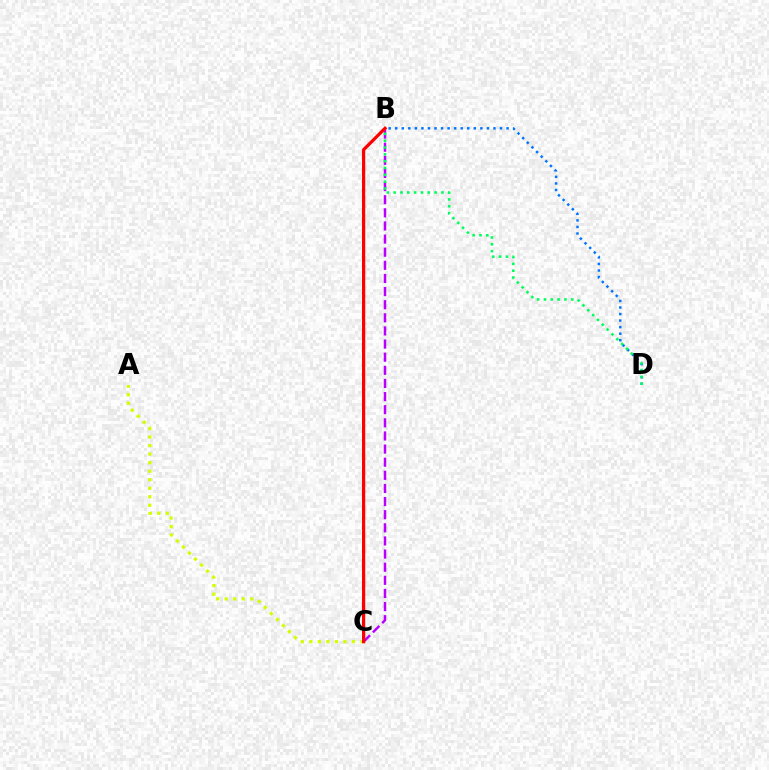{('B', 'D'): [{'color': '#0074ff', 'line_style': 'dotted', 'thickness': 1.78}, {'color': '#00ff5c', 'line_style': 'dotted', 'thickness': 1.86}], ('A', 'C'): [{'color': '#d1ff00', 'line_style': 'dotted', 'thickness': 2.32}], ('B', 'C'): [{'color': '#b900ff', 'line_style': 'dashed', 'thickness': 1.78}, {'color': '#ff0000', 'line_style': 'solid', 'thickness': 2.33}]}